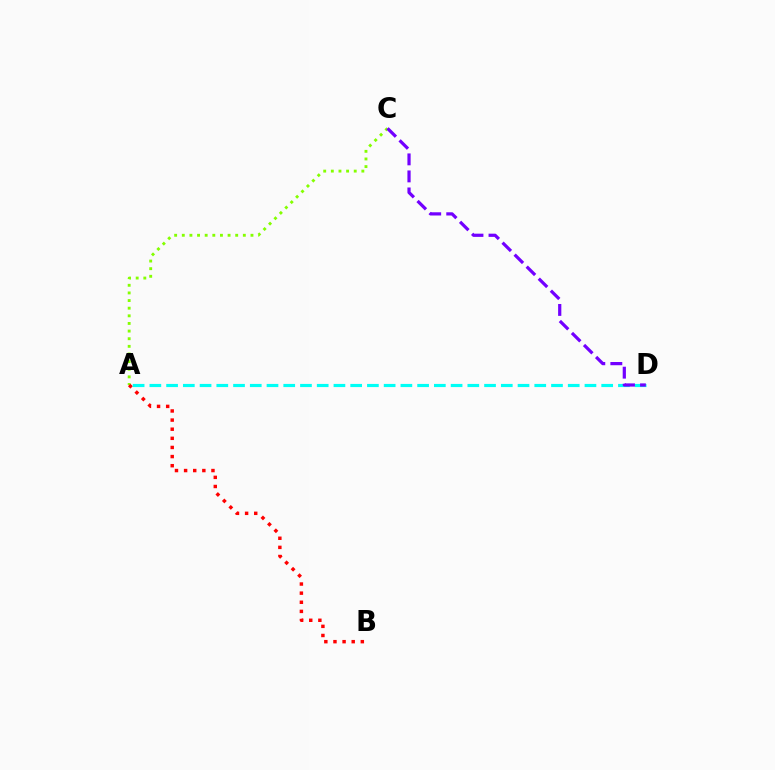{('A', 'C'): [{'color': '#84ff00', 'line_style': 'dotted', 'thickness': 2.07}], ('A', 'B'): [{'color': '#ff0000', 'line_style': 'dotted', 'thickness': 2.48}], ('A', 'D'): [{'color': '#00fff6', 'line_style': 'dashed', 'thickness': 2.27}], ('C', 'D'): [{'color': '#7200ff', 'line_style': 'dashed', 'thickness': 2.31}]}